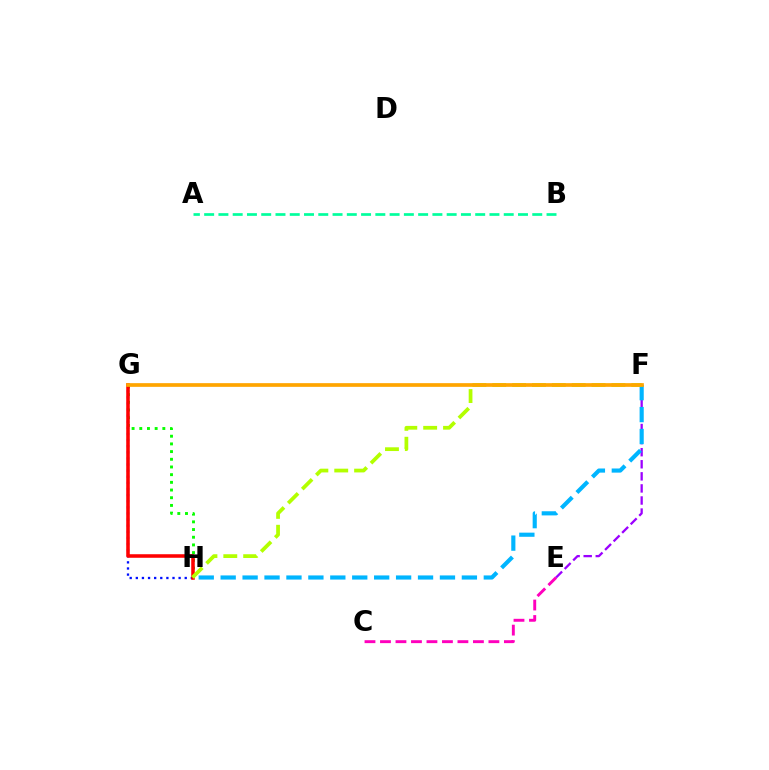{('G', 'H'): [{'color': '#0010ff', 'line_style': 'dotted', 'thickness': 1.66}, {'color': '#08ff00', 'line_style': 'dotted', 'thickness': 2.09}, {'color': '#ff0000', 'line_style': 'solid', 'thickness': 2.56}], ('C', 'E'): [{'color': '#ff00bd', 'line_style': 'dashed', 'thickness': 2.1}], ('E', 'F'): [{'color': '#9b00ff', 'line_style': 'dashed', 'thickness': 1.64}], ('F', 'H'): [{'color': '#00b5ff', 'line_style': 'dashed', 'thickness': 2.98}, {'color': '#b3ff00', 'line_style': 'dashed', 'thickness': 2.7}], ('A', 'B'): [{'color': '#00ff9d', 'line_style': 'dashed', 'thickness': 1.94}], ('F', 'G'): [{'color': '#ffa500', 'line_style': 'solid', 'thickness': 2.66}]}